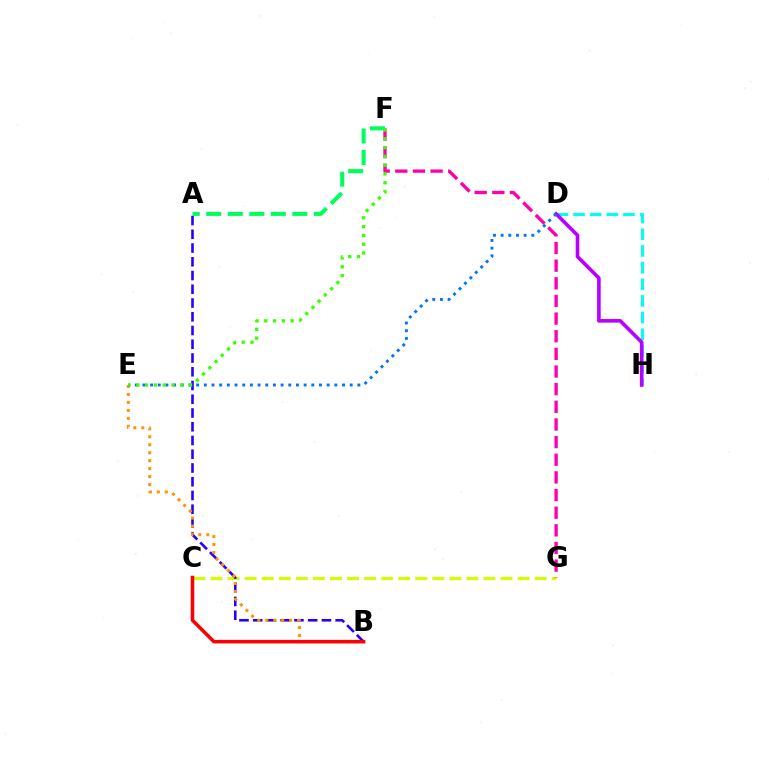{('C', 'G'): [{'color': '#d1ff00', 'line_style': 'dashed', 'thickness': 2.32}], ('F', 'G'): [{'color': '#ff00ac', 'line_style': 'dashed', 'thickness': 2.4}], ('A', 'B'): [{'color': '#2500ff', 'line_style': 'dashed', 'thickness': 1.87}], ('A', 'F'): [{'color': '#00ff5c', 'line_style': 'dashed', 'thickness': 2.92}], ('D', 'H'): [{'color': '#00fff6', 'line_style': 'dashed', 'thickness': 2.26}, {'color': '#b900ff', 'line_style': 'solid', 'thickness': 2.6}], ('B', 'E'): [{'color': '#ff9400', 'line_style': 'dotted', 'thickness': 2.16}], ('D', 'E'): [{'color': '#0074ff', 'line_style': 'dotted', 'thickness': 2.09}], ('B', 'C'): [{'color': '#ff0000', 'line_style': 'solid', 'thickness': 2.55}], ('E', 'F'): [{'color': '#3dff00', 'line_style': 'dotted', 'thickness': 2.39}]}